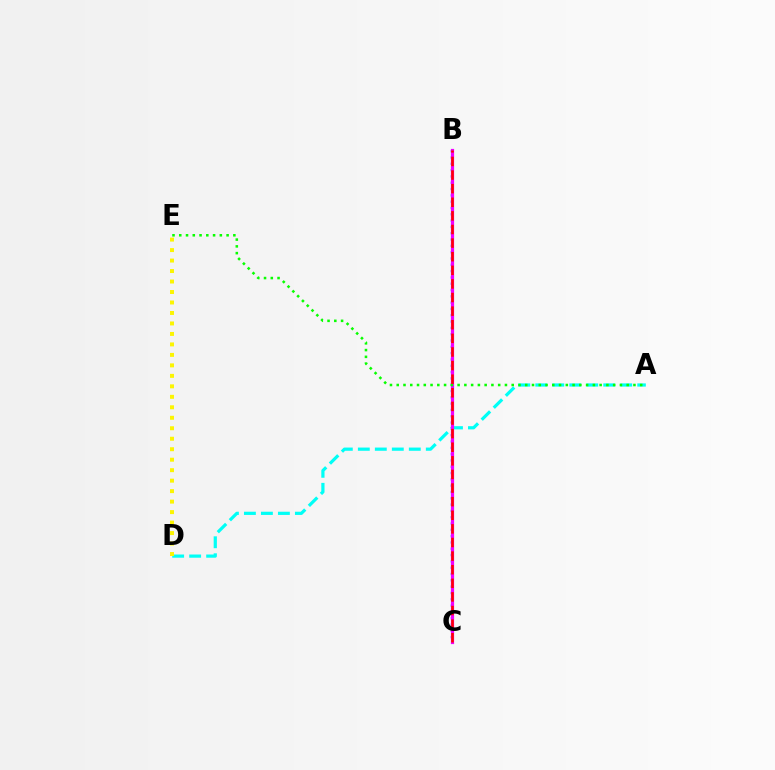{('A', 'D'): [{'color': '#00fff6', 'line_style': 'dashed', 'thickness': 2.31}], ('D', 'E'): [{'color': '#fcf500', 'line_style': 'dotted', 'thickness': 2.85}], ('B', 'C'): [{'color': '#0010ff', 'line_style': 'dotted', 'thickness': 1.71}, {'color': '#ee00ff', 'line_style': 'solid', 'thickness': 2.3}, {'color': '#ff0000', 'line_style': 'dashed', 'thickness': 1.85}], ('A', 'E'): [{'color': '#08ff00', 'line_style': 'dotted', 'thickness': 1.84}]}